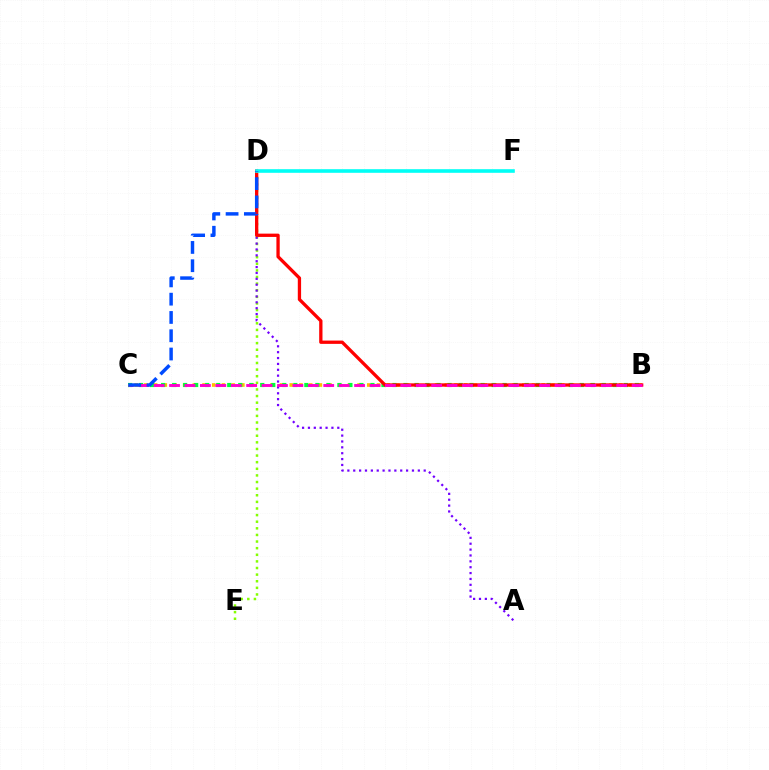{('B', 'C'): [{'color': '#ffbd00', 'line_style': 'dotted', 'thickness': 2.63}, {'color': '#00ff39', 'line_style': 'dotted', 'thickness': 2.99}, {'color': '#ff00cf', 'line_style': 'dashed', 'thickness': 2.09}], ('D', 'E'): [{'color': '#84ff00', 'line_style': 'dotted', 'thickness': 1.8}], ('A', 'D'): [{'color': '#7200ff', 'line_style': 'dotted', 'thickness': 1.6}], ('B', 'D'): [{'color': '#ff0000', 'line_style': 'solid', 'thickness': 2.38}], ('D', 'F'): [{'color': '#00fff6', 'line_style': 'solid', 'thickness': 2.6}], ('C', 'D'): [{'color': '#004bff', 'line_style': 'dashed', 'thickness': 2.48}]}